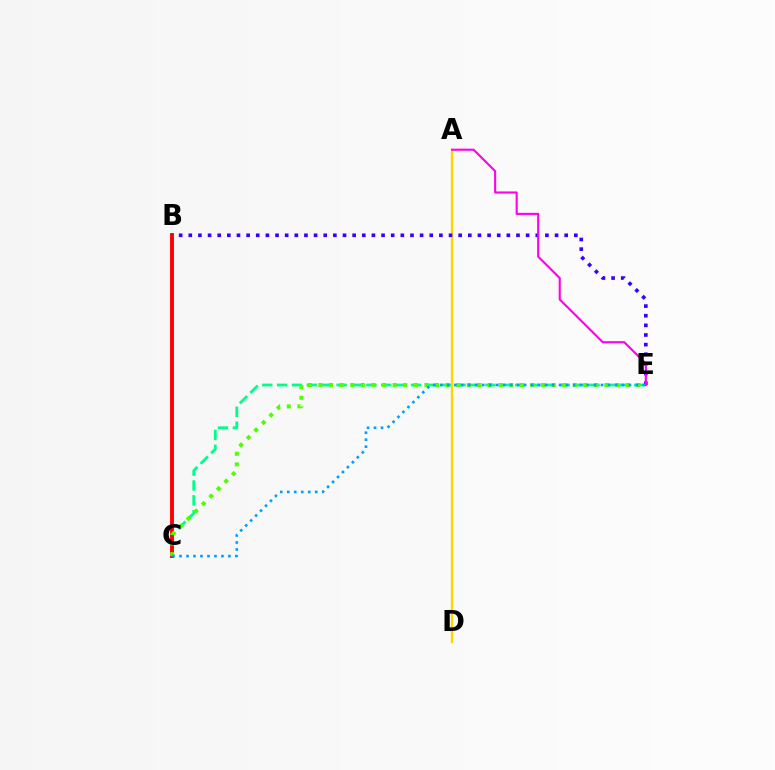{('A', 'D'): [{'color': '#ffd500', 'line_style': 'solid', 'thickness': 1.7}], ('B', 'E'): [{'color': '#3700ff', 'line_style': 'dotted', 'thickness': 2.62}], ('C', 'E'): [{'color': '#00ff86', 'line_style': 'dashed', 'thickness': 2.02}, {'color': '#4fff00', 'line_style': 'dotted', 'thickness': 2.88}, {'color': '#009eff', 'line_style': 'dotted', 'thickness': 1.9}], ('B', 'C'): [{'color': '#ff0000', 'line_style': 'solid', 'thickness': 2.79}], ('A', 'E'): [{'color': '#ff00ed', 'line_style': 'solid', 'thickness': 1.53}]}